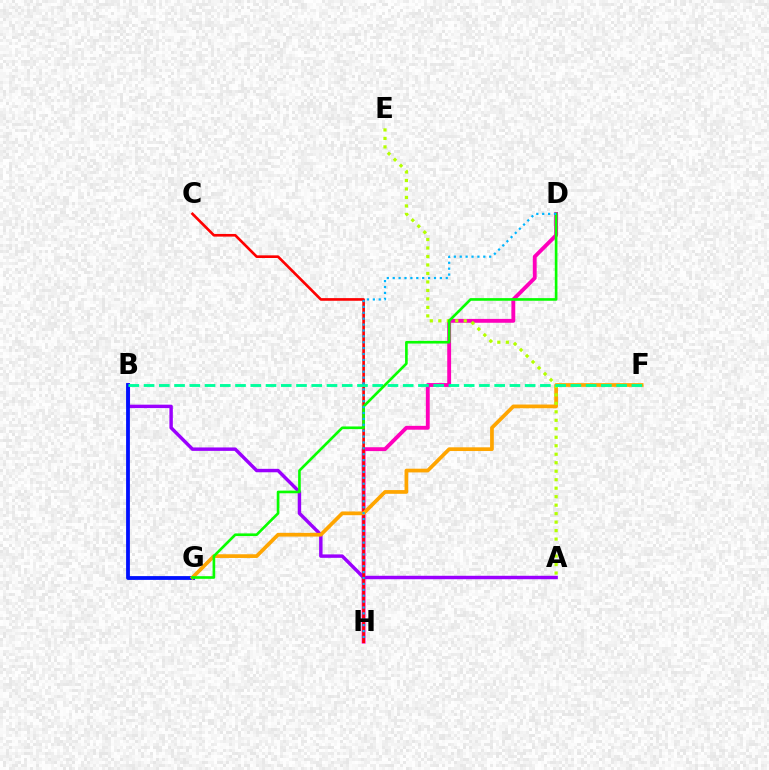{('D', 'H'): [{'color': '#ff00bd', 'line_style': 'solid', 'thickness': 2.78}, {'color': '#00b5ff', 'line_style': 'dotted', 'thickness': 1.6}], ('A', 'B'): [{'color': '#9b00ff', 'line_style': 'solid', 'thickness': 2.47}], ('B', 'G'): [{'color': '#0010ff', 'line_style': 'solid', 'thickness': 2.73}], ('C', 'H'): [{'color': '#ff0000', 'line_style': 'solid', 'thickness': 1.91}], ('F', 'G'): [{'color': '#ffa500', 'line_style': 'solid', 'thickness': 2.67}], ('A', 'E'): [{'color': '#b3ff00', 'line_style': 'dotted', 'thickness': 2.31}], ('B', 'F'): [{'color': '#00ff9d', 'line_style': 'dashed', 'thickness': 2.07}], ('D', 'G'): [{'color': '#08ff00', 'line_style': 'solid', 'thickness': 1.9}]}